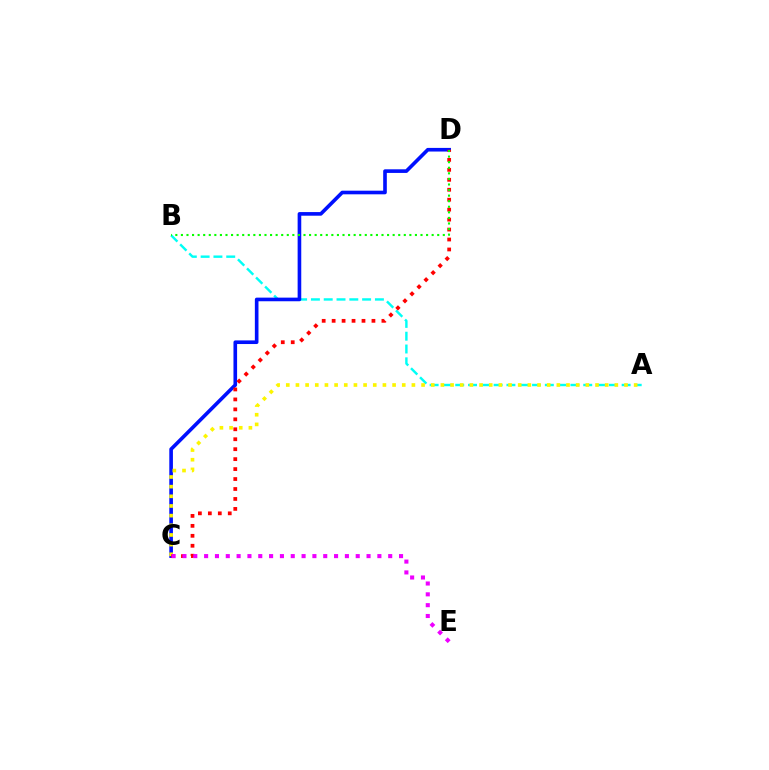{('A', 'B'): [{'color': '#00fff6', 'line_style': 'dashed', 'thickness': 1.74}], ('C', 'D'): [{'color': '#0010ff', 'line_style': 'solid', 'thickness': 2.61}, {'color': '#ff0000', 'line_style': 'dotted', 'thickness': 2.7}], ('A', 'C'): [{'color': '#fcf500', 'line_style': 'dotted', 'thickness': 2.63}], ('C', 'E'): [{'color': '#ee00ff', 'line_style': 'dotted', 'thickness': 2.94}], ('B', 'D'): [{'color': '#08ff00', 'line_style': 'dotted', 'thickness': 1.51}]}